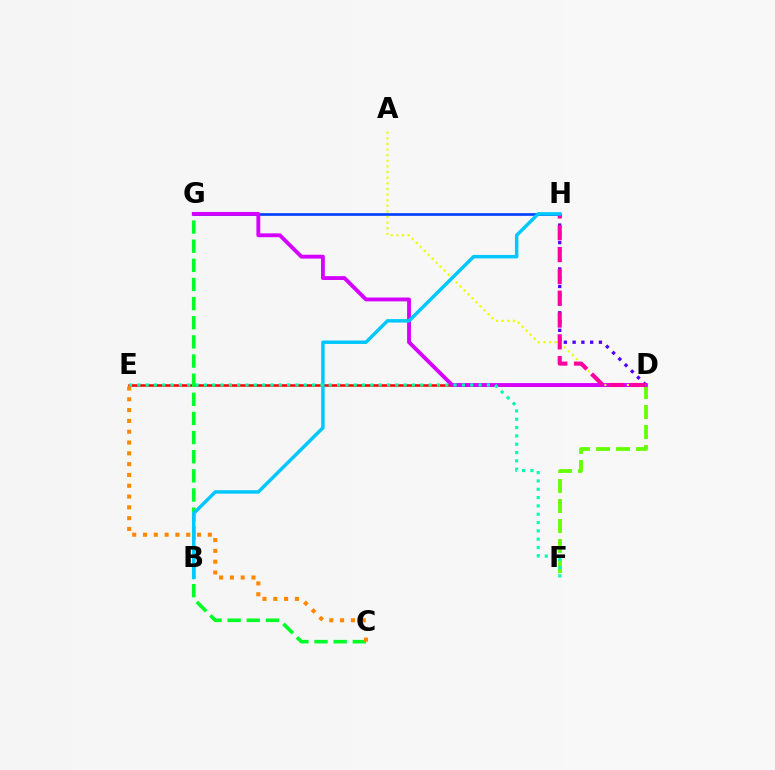{('D', 'E'): [{'color': '#ff0000', 'line_style': 'solid', 'thickness': 1.83}], ('D', 'F'): [{'color': '#66ff00', 'line_style': 'dashed', 'thickness': 2.72}], ('C', 'G'): [{'color': '#00ff27', 'line_style': 'dashed', 'thickness': 2.6}], ('G', 'H'): [{'color': '#003fff', 'line_style': 'solid', 'thickness': 1.93}], ('D', 'H'): [{'color': '#4f00ff', 'line_style': 'dotted', 'thickness': 2.38}, {'color': '#ff00a0', 'line_style': 'dashed', 'thickness': 2.96}], ('D', 'G'): [{'color': '#d600ff', 'line_style': 'solid', 'thickness': 2.78}], ('A', 'D'): [{'color': '#eeff00', 'line_style': 'dotted', 'thickness': 1.53}], ('B', 'H'): [{'color': '#00c7ff', 'line_style': 'solid', 'thickness': 2.49}], ('C', 'E'): [{'color': '#ff8800', 'line_style': 'dotted', 'thickness': 2.94}], ('E', 'F'): [{'color': '#00ffaf', 'line_style': 'dotted', 'thickness': 2.26}]}